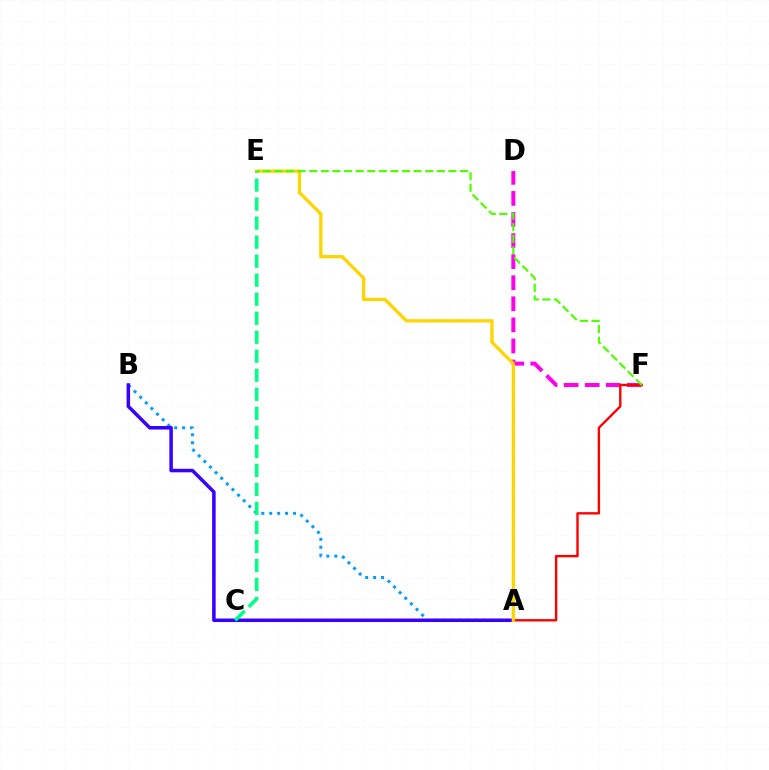{('A', 'B'): [{'color': '#009eff', 'line_style': 'dotted', 'thickness': 2.16}, {'color': '#3700ff', 'line_style': 'solid', 'thickness': 2.53}], ('D', 'F'): [{'color': '#ff00ed', 'line_style': 'dashed', 'thickness': 2.86}], ('A', 'F'): [{'color': '#ff0000', 'line_style': 'solid', 'thickness': 1.71}], ('A', 'E'): [{'color': '#ffd500', 'line_style': 'solid', 'thickness': 2.36}], ('C', 'E'): [{'color': '#00ff86', 'line_style': 'dashed', 'thickness': 2.58}], ('E', 'F'): [{'color': '#4fff00', 'line_style': 'dashed', 'thickness': 1.58}]}